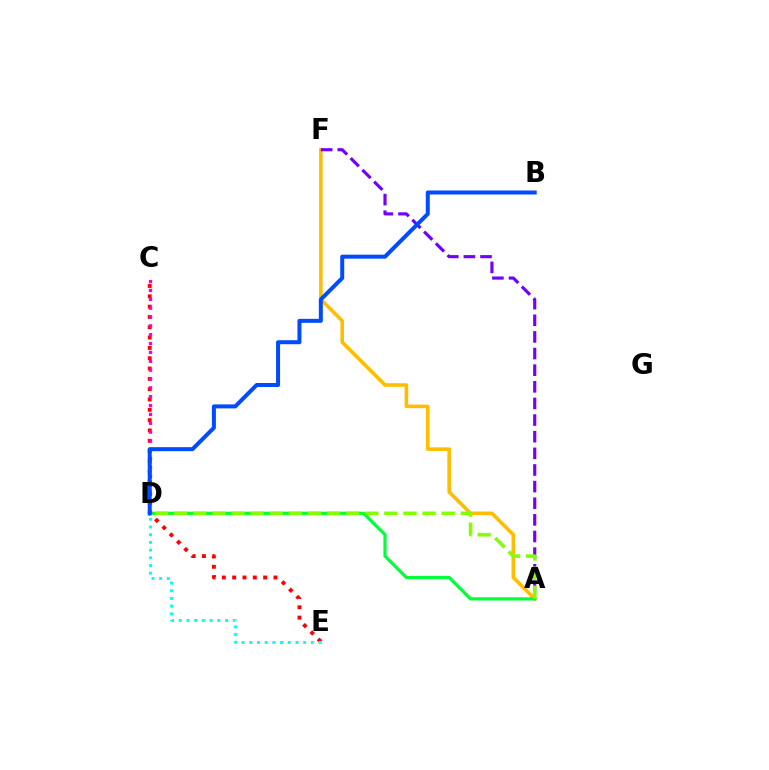{('A', 'F'): [{'color': '#ffbd00', 'line_style': 'solid', 'thickness': 2.59}, {'color': '#7200ff', 'line_style': 'dashed', 'thickness': 2.26}], ('C', 'E'): [{'color': '#ff0000', 'line_style': 'dotted', 'thickness': 2.8}], ('D', 'E'): [{'color': '#00fff6', 'line_style': 'dotted', 'thickness': 2.09}], ('A', 'D'): [{'color': '#00ff39', 'line_style': 'solid', 'thickness': 2.31}, {'color': '#84ff00', 'line_style': 'dashed', 'thickness': 2.6}], ('C', 'D'): [{'color': '#ff00cf', 'line_style': 'dotted', 'thickness': 2.41}], ('B', 'D'): [{'color': '#004bff', 'line_style': 'solid', 'thickness': 2.88}]}